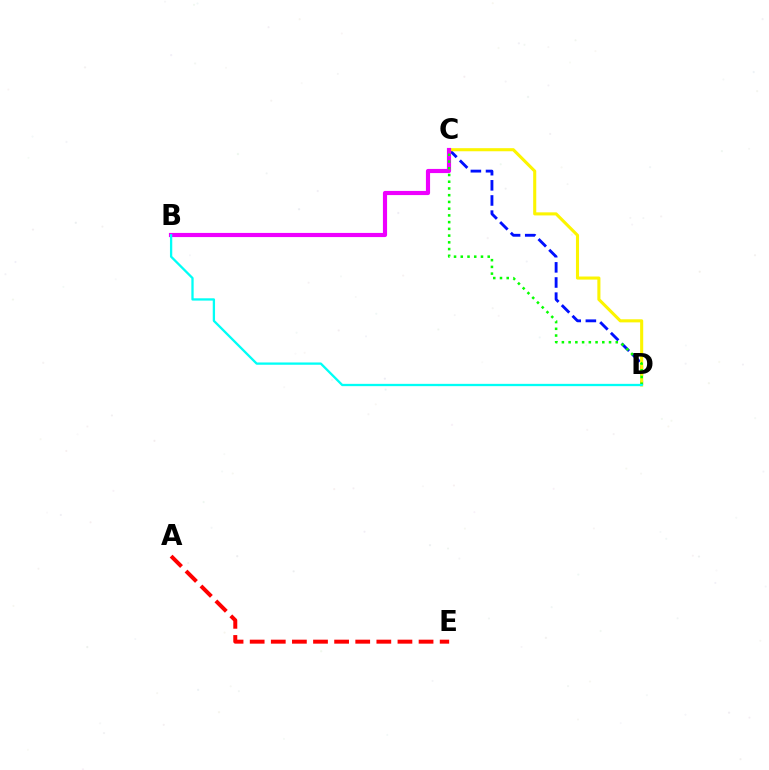{('C', 'D'): [{'color': '#0010ff', 'line_style': 'dashed', 'thickness': 2.06}, {'color': '#fcf500', 'line_style': 'solid', 'thickness': 2.22}, {'color': '#08ff00', 'line_style': 'dotted', 'thickness': 1.83}], ('B', 'C'): [{'color': '#ee00ff', 'line_style': 'solid', 'thickness': 2.99}], ('B', 'D'): [{'color': '#00fff6', 'line_style': 'solid', 'thickness': 1.65}], ('A', 'E'): [{'color': '#ff0000', 'line_style': 'dashed', 'thickness': 2.87}]}